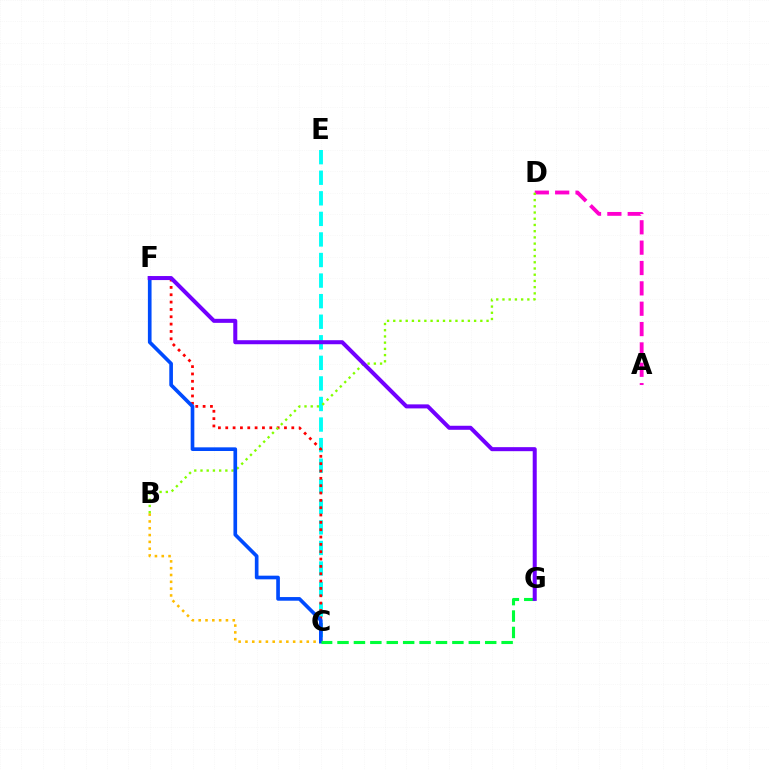{('C', 'E'): [{'color': '#00fff6', 'line_style': 'dashed', 'thickness': 2.79}], ('C', 'F'): [{'color': '#ff0000', 'line_style': 'dotted', 'thickness': 1.99}, {'color': '#004bff', 'line_style': 'solid', 'thickness': 2.63}], ('A', 'D'): [{'color': '#ff00cf', 'line_style': 'dashed', 'thickness': 2.76}], ('B', 'C'): [{'color': '#ffbd00', 'line_style': 'dotted', 'thickness': 1.85}], ('B', 'D'): [{'color': '#84ff00', 'line_style': 'dotted', 'thickness': 1.69}], ('C', 'G'): [{'color': '#00ff39', 'line_style': 'dashed', 'thickness': 2.23}], ('F', 'G'): [{'color': '#7200ff', 'line_style': 'solid', 'thickness': 2.9}]}